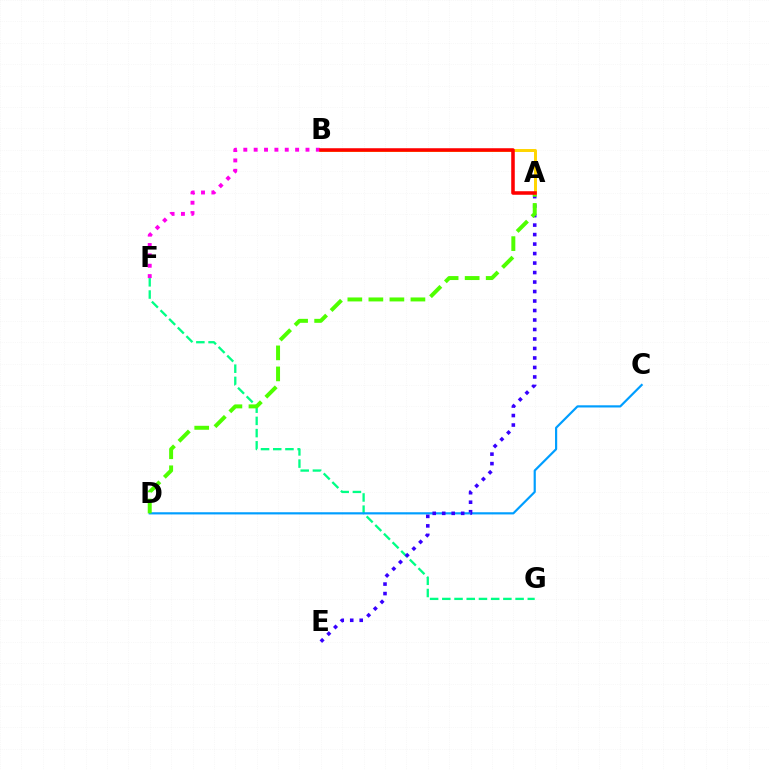{('F', 'G'): [{'color': '#00ff86', 'line_style': 'dashed', 'thickness': 1.66}], ('C', 'D'): [{'color': '#009eff', 'line_style': 'solid', 'thickness': 1.57}], ('A', 'E'): [{'color': '#3700ff', 'line_style': 'dotted', 'thickness': 2.58}], ('A', 'D'): [{'color': '#4fff00', 'line_style': 'dashed', 'thickness': 2.86}], ('B', 'F'): [{'color': '#ff00ed', 'line_style': 'dotted', 'thickness': 2.82}], ('A', 'B'): [{'color': '#ffd500', 'line_style': 'solid', 'thickness': 2.13}, {'color': '#ff0000', 'line_style': 'solid', 'thickness': 2.55}]}